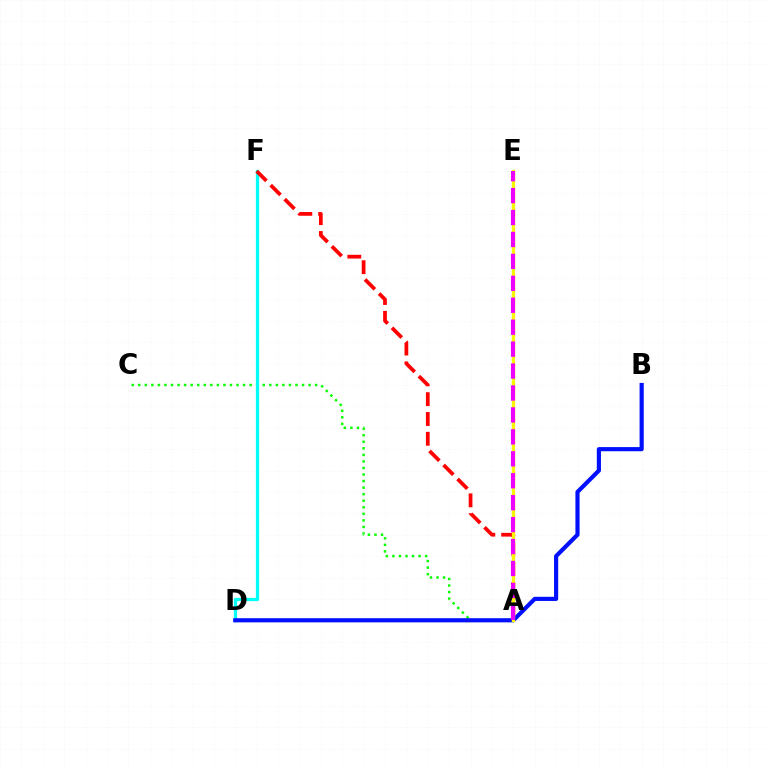{('A', 'C'): [{'color': '#08ff00', 'line_style': 'dotted', 'thickness': 1.78}], ('D', 'F'): [{'color': '#00fff6', 'line_style': 'solid', 'thickness': 2.35}], ('B', 'D'): [{'color': '#0010ff', 'line_style': 'solid', 'thickness': 3.0}], ('A', 'F'): [{'color': '#ff0000', 'line_style': 'dashed', 'thickness': 2.69}], ('A', 'E'): [{'color': '#fcf500', 'line_style': 'solid', 'thickness': 2.39}, {'color': '#ee00ff', 'line_style': 'dashed', 'thickness': 2.98}]}